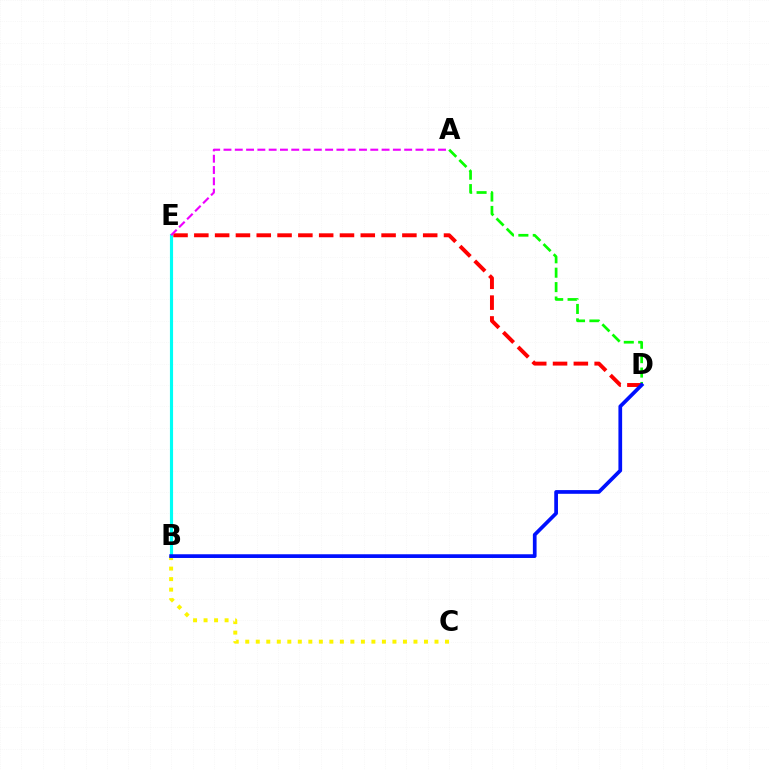{('A', 'D'): [{'color': '#08ff00', 'line_style': 'dashed', 'thickness': 1.96}], ('B', 'C'): [{'color': '#fcf500', 'line_style': 'dotted', 'thickness': 2.86}], ('D', 'E'): [{'color': '#ff0000', 'line_style': 'dashed', 'thickness': 2.83}], ('B', 'E'): [{'color': '#00fff6', 'line_style': 'solid', 'thickness': 2.26}], ('B', 'D'): [{'color': '#0010ff', 'line_style': 'solid', 'thickness': 2.67}], ('A', 'E'): [{'color': '#ee00ff', 'line_style': 'dashed', 'thickness': 1.53}]}